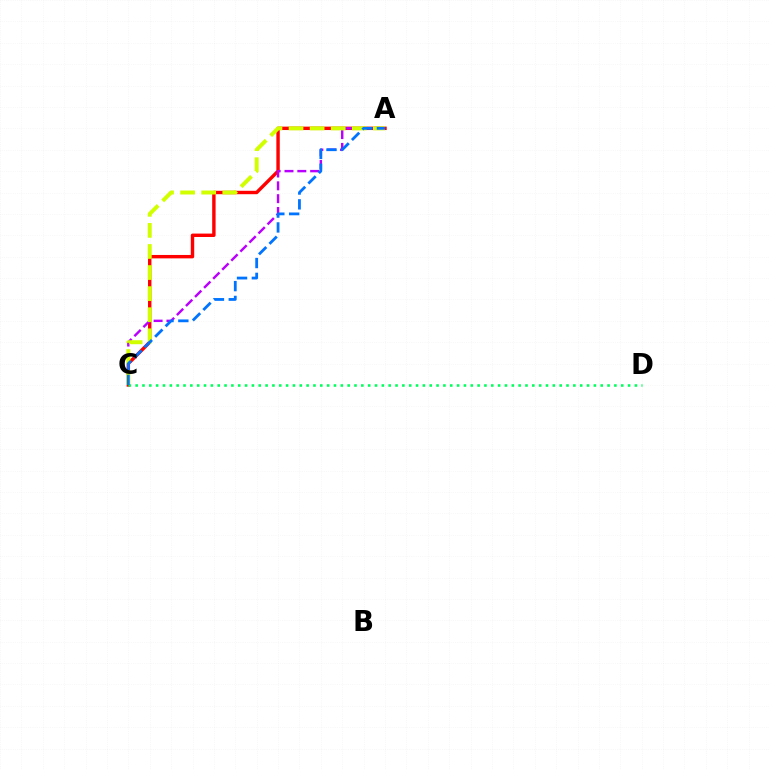{('A', 'C'): [{'color': '#ff0000', 'line_style': 'solid', 'thickness': 2.46}, {'color': '#b900ff', 'line_style': 'dashed', 'thickness': 1.74}, {'color': '#d1ff00', 'line_style': 'dashed', 'thickness': 2.86}, {'color': '#0074ff', 'line_style': 'dashed', 'thickness': 2.01}], ('C', 'D'): [{'color': '#00ff5c', 'line_style': 'dotted', 'thickness': 1.86}]}